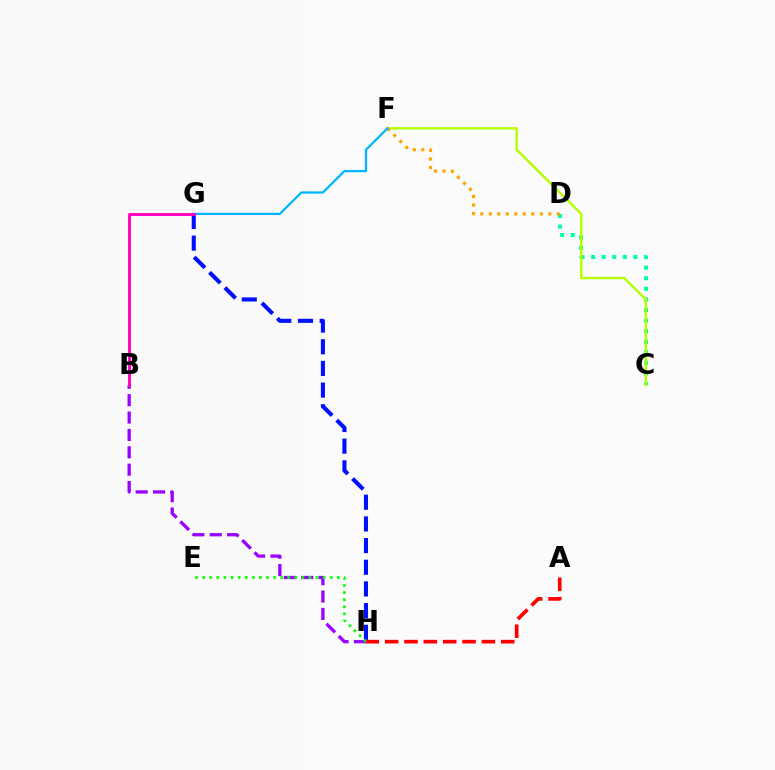{('G', 'H'): [{'color': '#0010ff', 'line_style': 'dashed', 'thickness': 2.94}], ('B', 'H'): [{'color': '#9b00ff', 'line_style': 'dashed', 'thickness': 2.36}], ('E', 'H'): [{'color': '#08ff00', 'line_style': 'dotted', 'thickness': 1.92}], ('A', 'H'): [{'color': '#ff0000', 'line_style': 'dashed', 'thickness': 2.63}], ('C', 'D'): [{'color': '#00ff9d', 'line_style': 'dotted', 'thickness': 2.88}], ('C', 'F'): [{'color': '#b3ff00', 'line_style': 'solid', 'thickness': 1.74}], ('D', 'F'): [{'color': '#ffa500', 'line_style': 'dotted', 'thickness': 2.31}], ('F', 'G'): [{'color': '#00b5ff', 'line_style': 'solid', 'thickness': 1.61}], ('B', 'G'): [{'color': '#ff00bd', 'line_style': 'solid', 'thickness': 2.07}]}